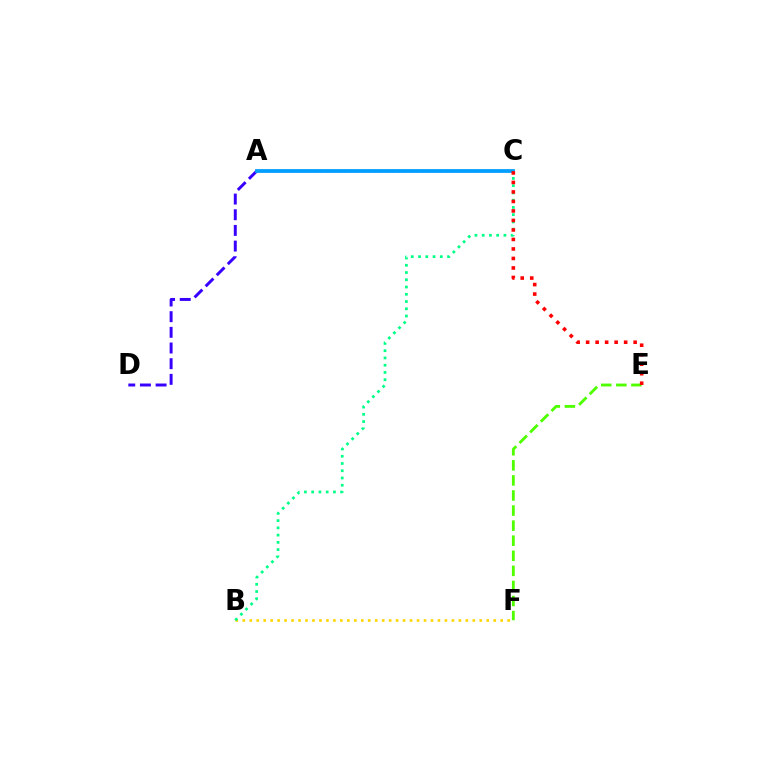{('B', 'F'): [{'color': '#ffd500', 'line_style': 'dotted', 'thickness': 1.89}], ('A', 'D'): [{'color': '#3700ff', 'line_style': 'dashed', 'thickness': 2.13}], ('A', 'C'): [{'color': '#ff00ed', 'line_style': 'dotted', 'thickness': 1.62}, {'color': '#009eff', 'line_style': 'solid', 'thickness': 2.71}], ('E', 'F'): [{'color': '#4fff00', 'line_style': 'dashed', 'thickness': 2.05}], ('B', 'C'): [{'color': '#00ff86', 'line_style': 'dotted', 'thickness': 1.97}], ('C', 'E'): [{'color': '#ff0000', 'line_style': 'dotted', 'thickness': 2.58}]}